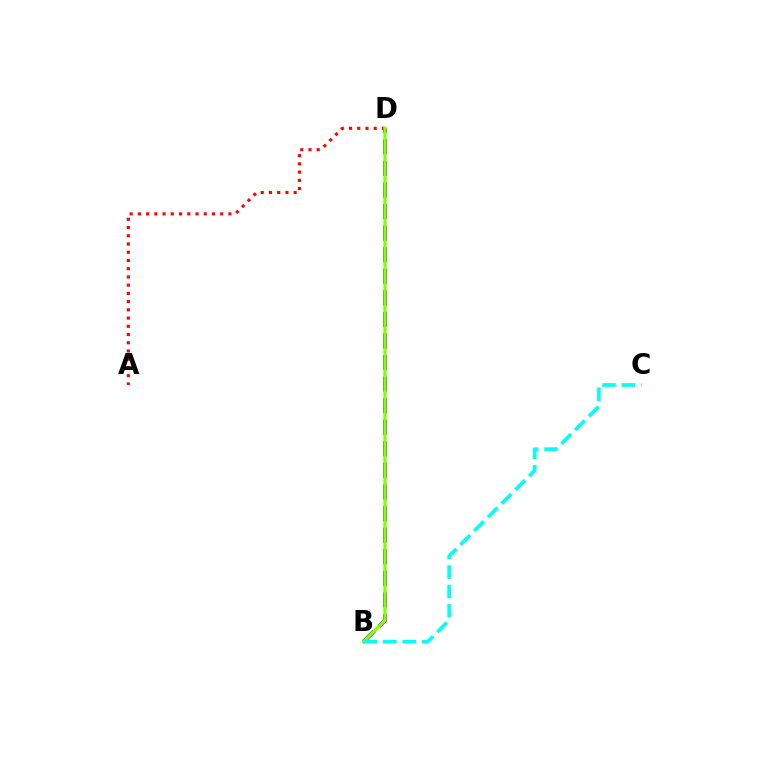{('B', 'D'): [{'color': '#7200ff', 'line_style': 'dashed', 'thickness': 2.93}, {'color': '#84ff00', 'line_style': 'solid', 'thickness': 2.39}], ('A', 'D'): [{'color': '#ff0000', 'line_style': 'dotted', 'thickness': 2.24}], ('B', 'C'): [{'color': '#00fff6', 'line_style': 'dashed', 'thickness': 2.64}]}